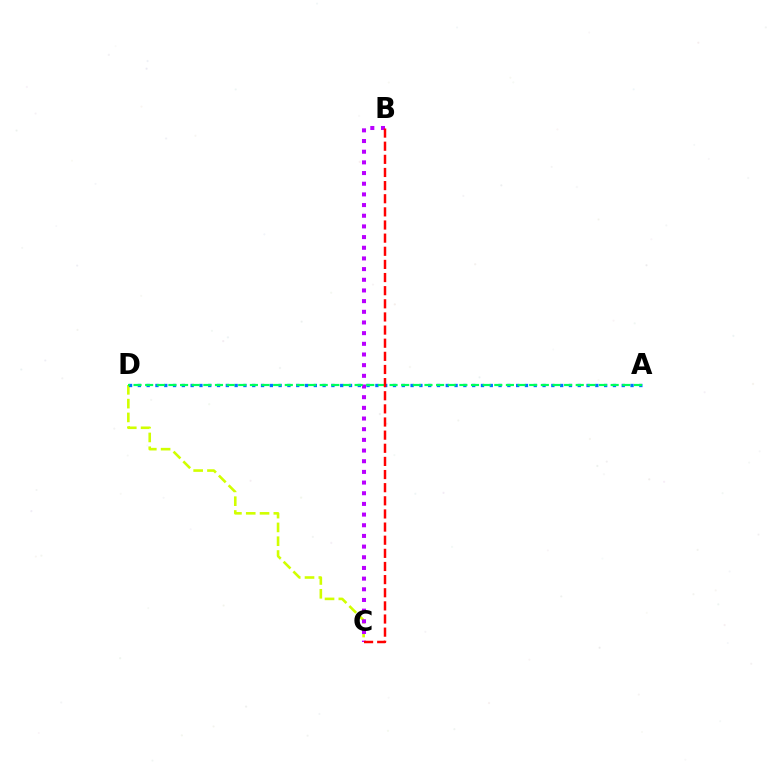{('C', 'D'): [{'color': '#d1ff00', 'line_style': 'dashed', 'thickness': 1.88}], ('B', 'C'): [{'color': '#b900ff', 'line_style': 'dotted', 'thickness': 2.9}, {'color': '#ff0000', 'line_style': 'dashed', 'thickness': 1.78}], ('A', 'D'): [{'color': '#0074ff', 'line_style': 'dotted', 'thickness': 2.39}, {'color': '#00ff5c', 'line_style': 'dashed', 'thickness': 1.58}]}